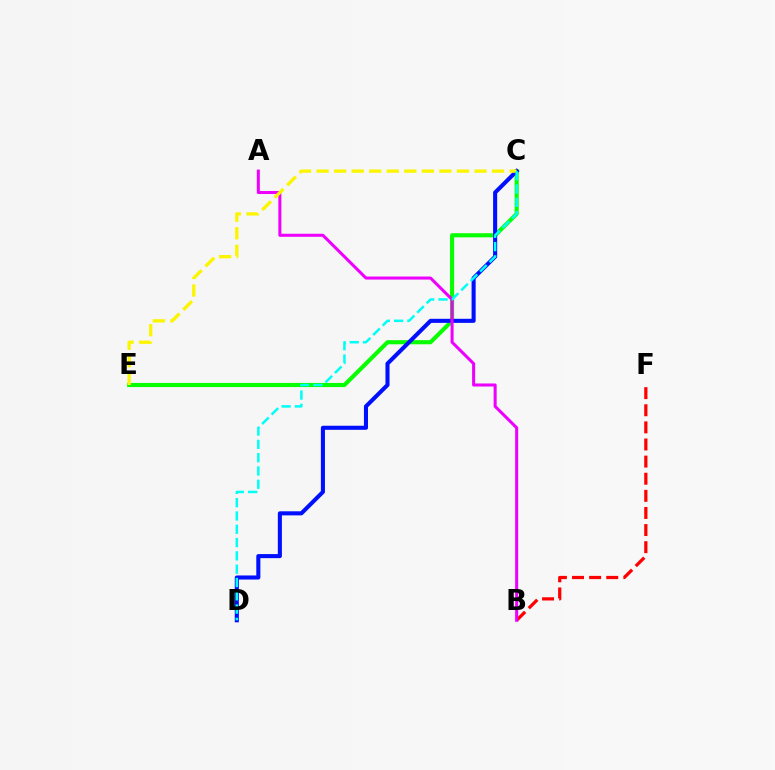{('B', 'F'): [{'color': '#ff0000', 'line_style': 'dashed', 'thickness': 2.33}], ('C', 'E'): [{'color': '#08ff00', 'line_style': 'solid', 'thickness': 2.96}, {'color': '#fcf500', 'line_style': 'dashed', 'thickness': 2.38}], ('C', 'D'): [{'color': '#0010ff', 'line_style': 'solid', 'thickness': 2.93}, {'color': '#00fff6', 'line_style': 'dashed', 'thickness': 1.81}], ('A', 'B'): [{'color': '#ee00ff', 'line_style': 'solid', 'thickness': 2.19}]}